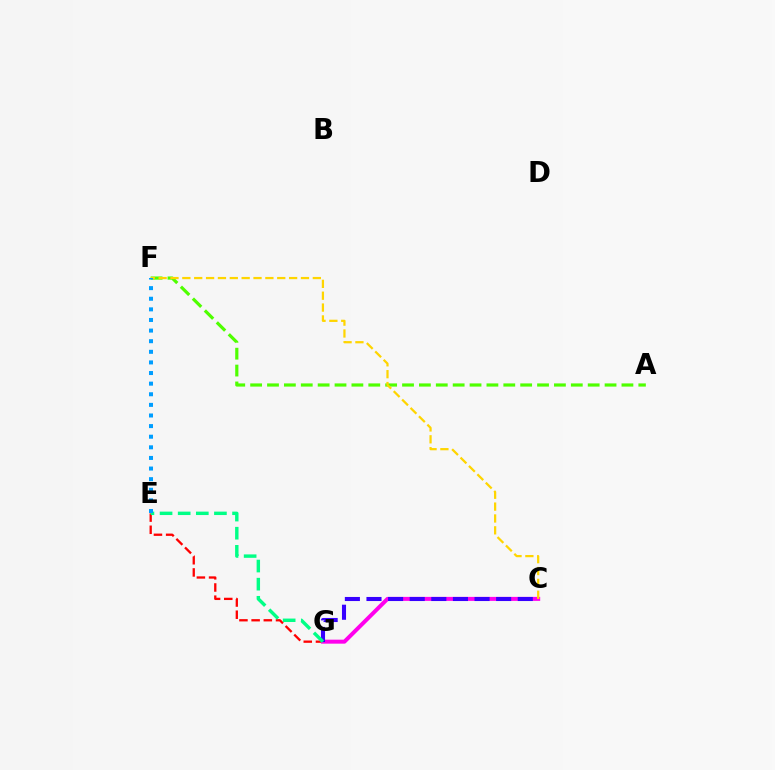{('E', 'G'): [{'color': '#ff0000', 'line_style': 'dashed', 'thickness': 1.66}, {'color': '#00ff86', 'line_style': 'dashed', 'thickness': 2.46}], ('A', 'F'): [{'color': '#4fff00', 'line_style': 'dashed', 'thickness': 2.29}], ('C', 'G'): [{'color': '#ff00ed', 'line_style': 'solid', 'thickness': 2.87}, {'color': '#3700ff', 'line_style': 'dashed', 'thickness': 2.94}], ('C', 'F'): [{'color': '#ffd500', 'line_style': 'dashed', 'thickness': 1.61}], ('E', 'F'): [{'color': '#009eff', 'line_style': 'dotted', 'thickness': 2.88}]}